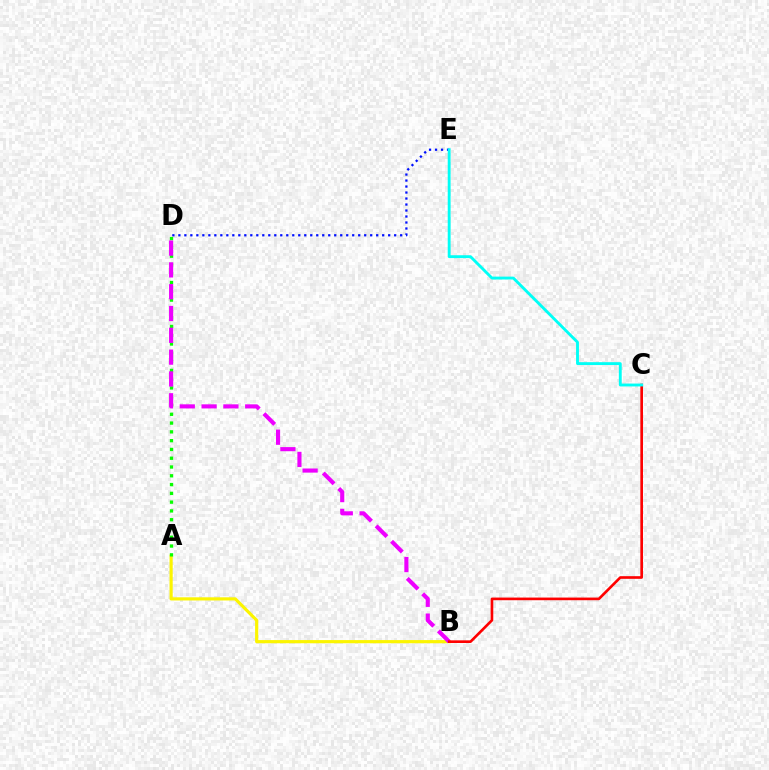{('A', 'B'): [{'color': '#fcf500', 'line_style': 'solid', 'thickness': 2.27}], ('A', 'D'): [{'color': '#08ff00', 'line_style': 'dotted', 'thickness': 2.39}], ('D', 'E'): [{'color': '#0010ff', 'line_style': 'dotted', 'thickness': 1.63}], ('B', 'D'): [{'color': '#ee00ff', 'line_style': 'dashed', 'thickness': 2.96}], ('B', 'C'): [{'color': '#ff0000', 'line_style': 'solid', 'thickness': 1.91}], ('C', 'E'): [{'color': '#00fff6', 'line_style': 'solid', 'thickness': 2.07}]}